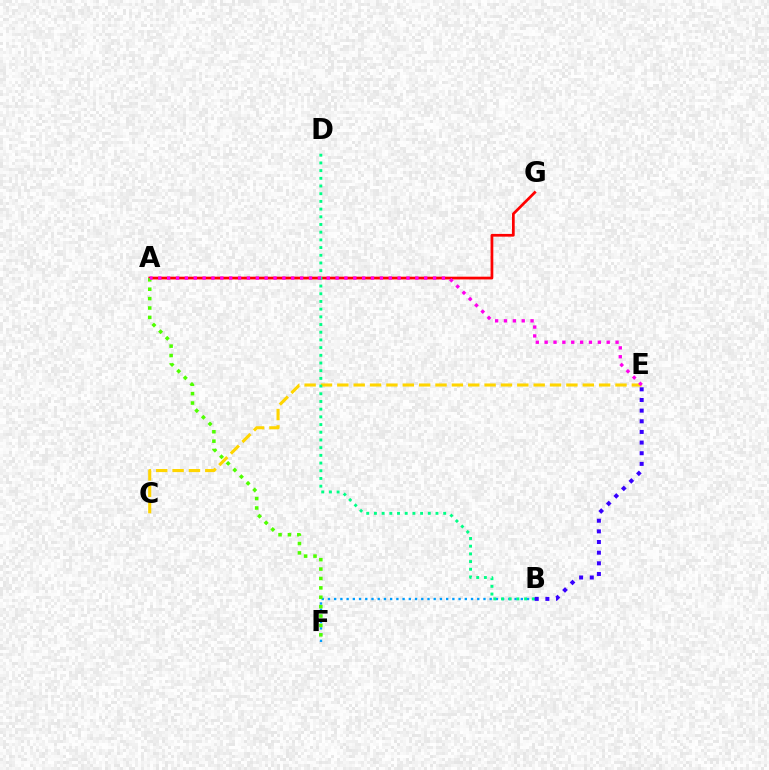{('C', 'E'): [{'color': '#ffd500', 'line_style': 'dashed', 'thickness': 2.22}], ('B', 'F'): [{'color': '#009eff', 'line_style': 'dotted', 'thickness': 1.69}], ('A', 'G'): [{'color': '#ff0000', 'line_style': 'solid', 'thickness': 1.97}], ('B', 'D'): [{'color': '#00ff86', 'line_style': 'dotted', 'thickness': 2.09}], ('A', 'F'): [{'color': '#4fff00', 'line_style': 'dotted', 'thickness': 2.55}], ('A', 'E'): [{'color': '#ff00ed', 'line_style': 'dotted', 'thickness': 2.41}], ('B', 'E'): [{'color': '#3700ff', 'line_style': 'dotted', 'thickness': 2.89}]}